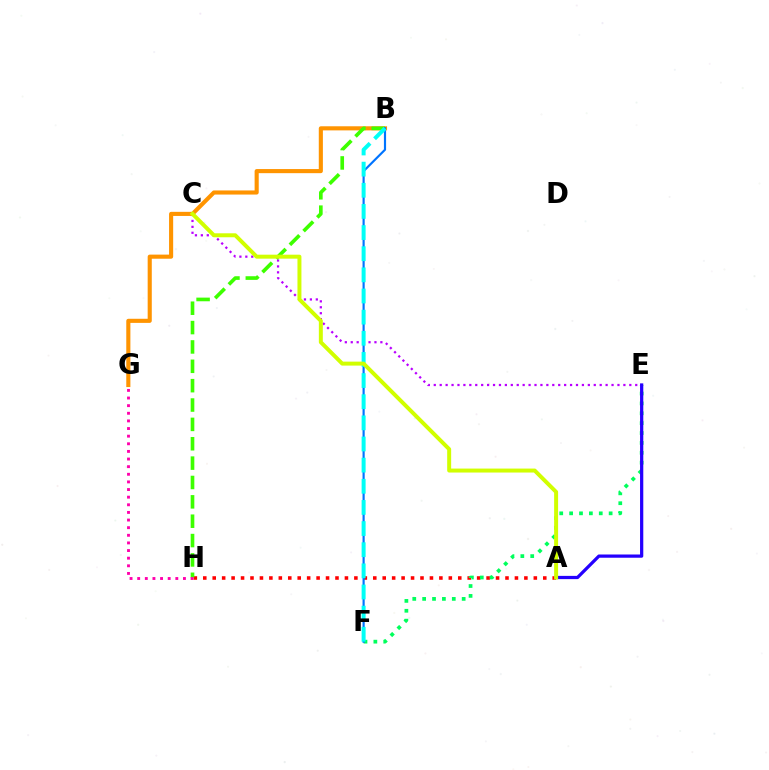{('A', 'H'): [{'color': '#ff0000', 'line_style': 'dotted', 'thickness': 2.57}], ('E', 'F'): [{'color': '#00ff5c', 'line_style': 'dotted', 'thickness': 2.68}], ('C', 'E'): [{'color': '#b900ff', 'line_style': 'dotted', 'thickness': 1.61}], ('B', 'G'): [{'color': '#ff9400', 'line_style': 'solid', 'thickness': 2.96}], ('B', 'H'): [{'color': '#3dff00', 'line_style': 'dashed', 'thickness': 2.63}], ('G', 'H'): [{'color': '#ff00ac', 'line_style': 'dotted', 'thickness': 2.07}], ('B', 'F'): [{'color': '#0074ff', 'line_style': 'solid', 'thickness': 1.56}, {'color': '#00fff6', 'line_style': 'dashed', 'thickness': 2.87}], ('A', 'E'): [{'color': '#2500ff', 'line_style': 'solid', 'thickness': 2.33}], ('A', 'C'): [{'color': '#d1ff00', 'line_style': 'solid', 'thickness': 2.86}]}